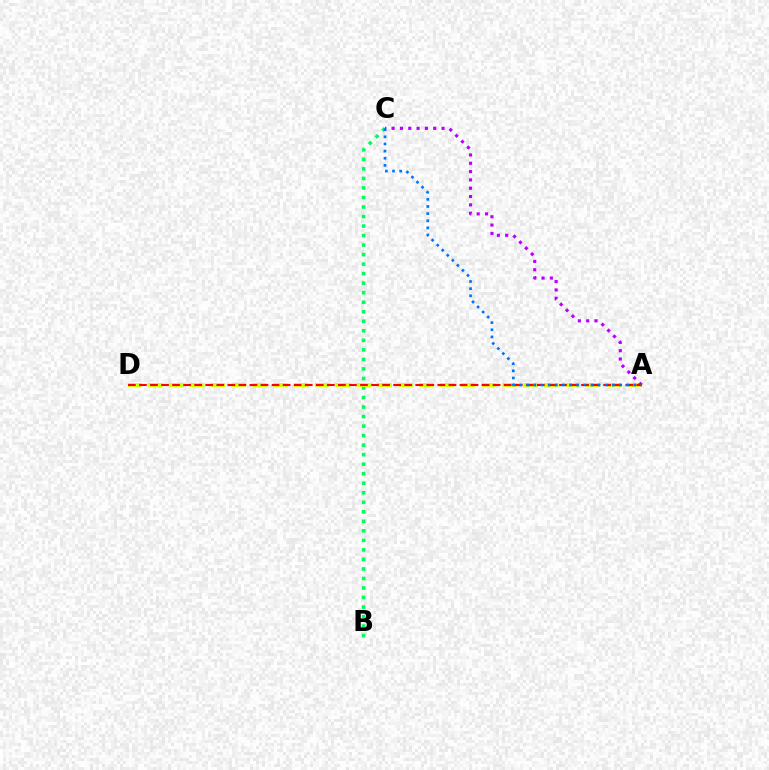{('B', 'C'): [{'color': '#00ff5c', 'line_style': 'dotted', 'thickness': 2.59}], ('A', 'D'): [{'color': '#d1ff00', 'line_style': 'dashed', 'thickness': 2.83}, {'color': '#ff0000', 'line_style': 'dashed', 'thickness': 1.5}], ('A', 'C'): [{'color': '#b900ff', 'line_style': 'dotted', 'thickness': 2.26}, {'color': '#0074ff', 'line_style': 'dotted', 'thickness': 1.94}]}